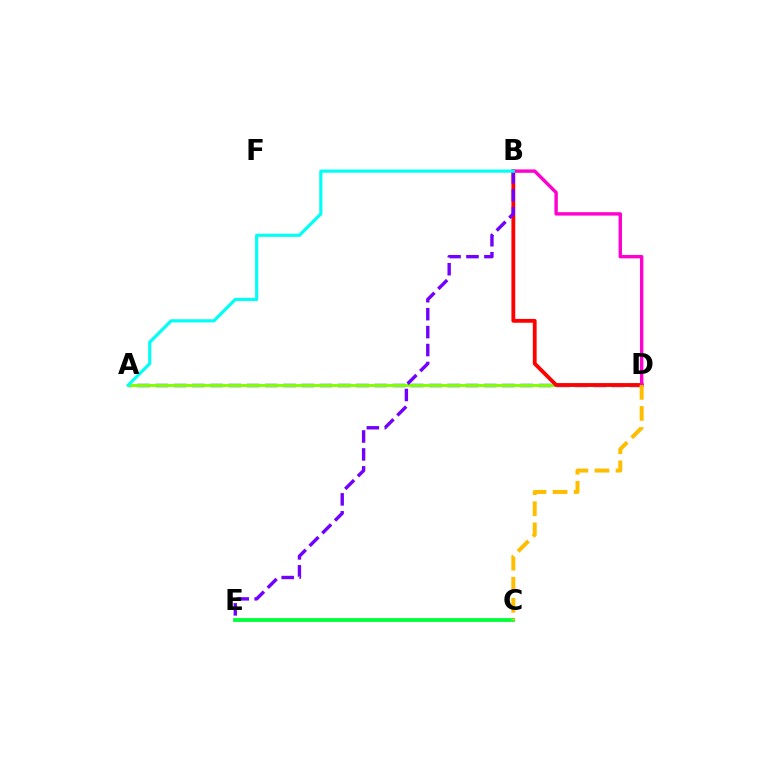{('A', 'D'): [{'color': '#004bff', 'line_style': 'dashed', 'thickness': 2.48}, {'color': '#84ff00', 'line_style': 'solid', 'thickness': 2.13}], ('C', 'E'): [{'color': '#00ff39', 'line_style': 'solid', 'thickness': 2.73}], ('B', 'D'): [{'color': '#ff0000', 'line_style': 'solid', 'thickness': 2.75}, {'color': '#ff00cf', 'line_style': 'solid', 'thickness': 2.44}], ('B', 'E'): [{'color': '#7200ff', 'line_style': 'dashed', 'thickness': 2.44}], ('C', 'D'): [{'color': '#ffbd00', 'line_style': 'dashed', 'thickness': 2.86}], ('A', 'B'): [{'color': '#00fff6', 'line_style': 'solid', 'thickness': 2.28}]}